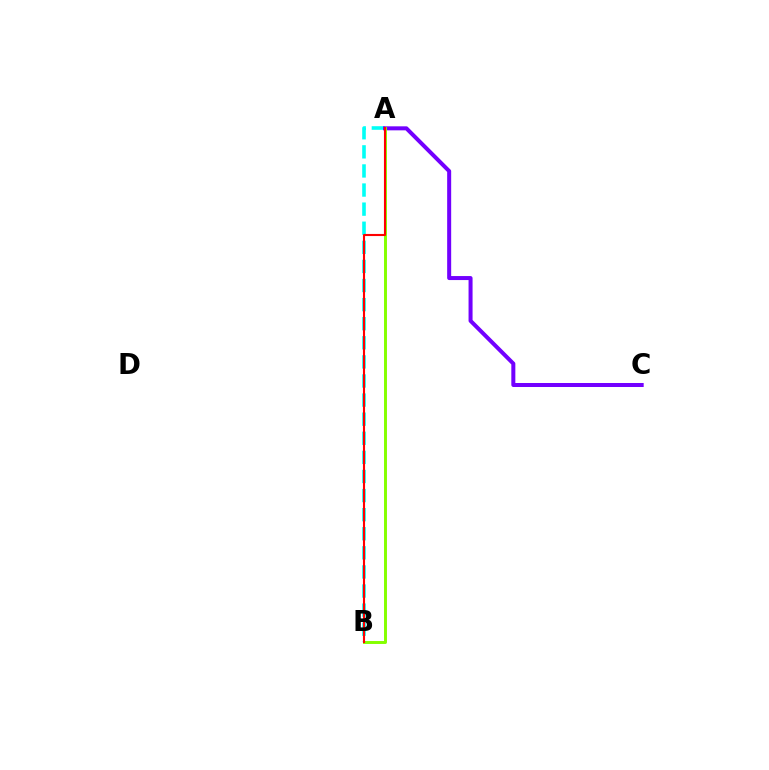{('A', 'B'): [{'color': '#00fff6', 'line_style': 'dashed', 'thickness': 2.59}, {'color': '#84ff00', 'line_style': 'solid', 'thickness': 2.12}, {'color': '#ff0000', 'line_style': 'solid', 'thickness': 1.52}], ('A', 'C'): [{'color': '#7200ff', 'line_style': 'solid', 'thickness': 2.89}]}